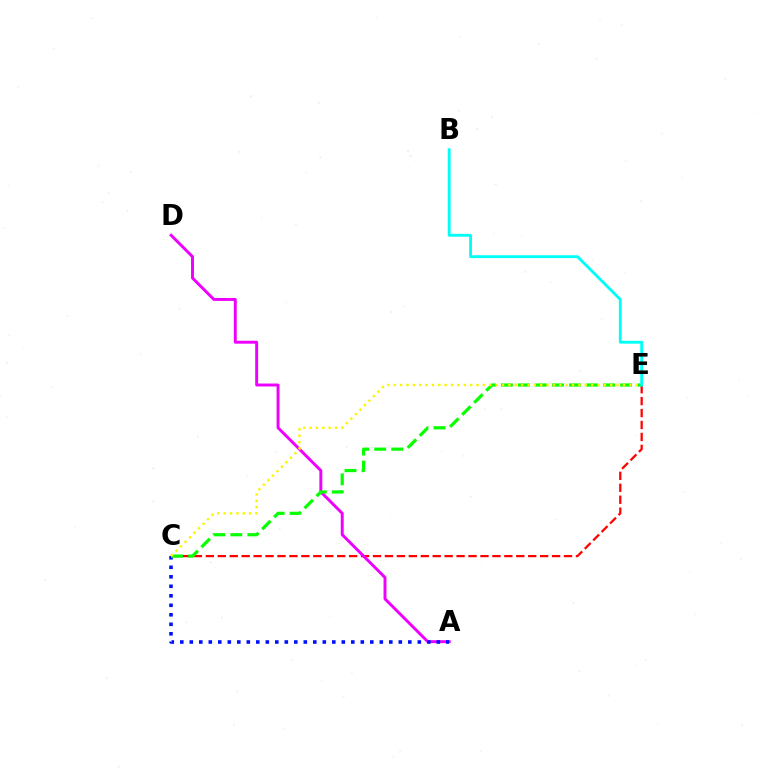{('C', 'E'): [{'color': '#ff0000', 'line_style': 'dashed', 'thickness': 1.62}, {'color': '#08ff00', 'line_style': 'dashed', 'thickness': 2.31}, {'color': '#fcf500', 'line_style': 'dotted', 'thickness': 1.73}], ('A', 'D'): [{'color': '#ee00ff', 'line_style': 'solid', 'thickness': 2.12}], ('A', 'C'): [{'color': '#0010ff', 'line_style': 'dotted', 'thickness': 2.58}], ('B', 'E'): [{'color': '#00fff6', 'line_style': 'solid', 'thickness': 2.06}]}